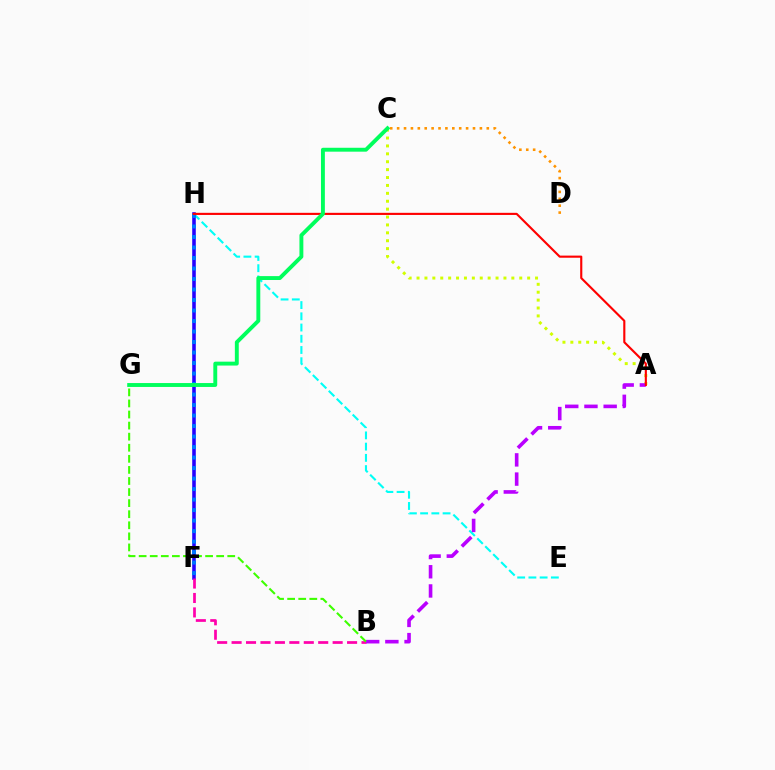{('F', 'H'): [{'color': '#2500ff', 'line_style': 'solid', 'thickness': 2.56}, {'color': '#0074ff', 'line_style': 'dotted', 'thickness': 2.85}], ('A', 'C'): [{'color': '#d1ff00', 'line_style': 'dotted', 'thickness': 2.15}], ('E', 'H'): [{'color': '#00fff6', 'line_style': 'dashed', 'thickness': 1.53}], ('B', 'F'): [{'color': '#ff00ac', 'line_style': 'dashed', 'thickness': 1.96}], ('C', 'D'): [{'color': '#ff9400', 'line_style': 'dotted', 'thickness': 1.87}], ('A', 'B'): [{'color': '#b900ff', 'line_style': 'dashed', 'thickness': 2.61}], ('A', 'H'): [{'color': '#ff0000', 'line_style': 'solid', 'thickness': 1.53}], ('C', 'G'): [{'color': '#00ff5c', 'line_style': 'solid', 'thickness': 2.81}], ('B', 'G'): [{'color': '#3dff00', 'line_style': 'dashed', 'thickness': 1.5}]}